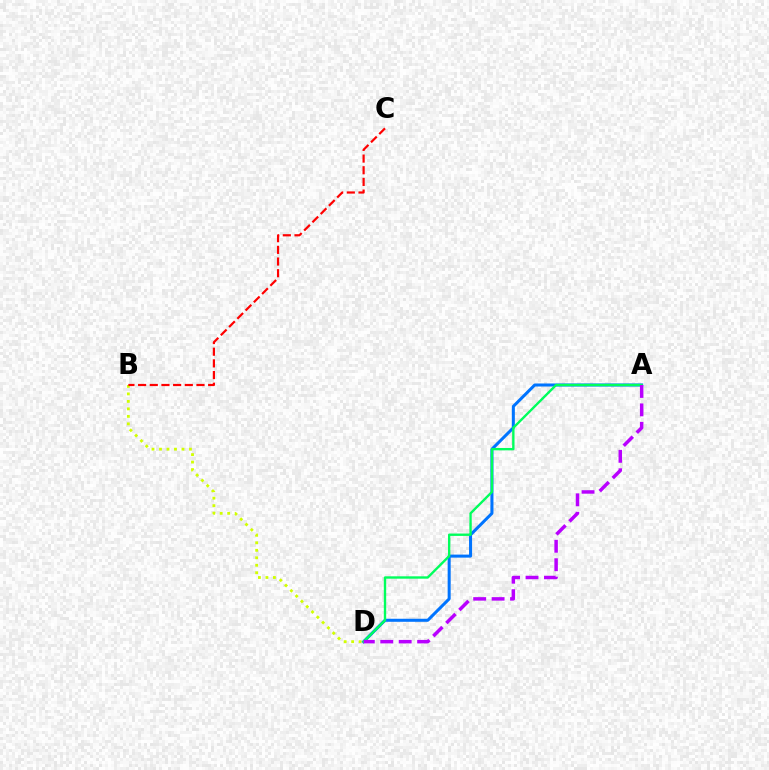{('B', 'D'): [{'color': '#d1ff00', 'line_style': 'dotted', 'thickness': 2.03}], ('B', 'C'): [{'color': '#ff0000', 'line_style': 'dashed', 'thickness': 1.59}], ('A', 'D'): [{'color': '#0074ff', 'line_style': 'solid', 'thickness': 2.18}, {'color': '#00ff5c', 'line_style': 'solid', 'thickness': 1.71}, {'color': '#b900ff', 'line_style': 'dashed', 'thickness': 2.5}]}